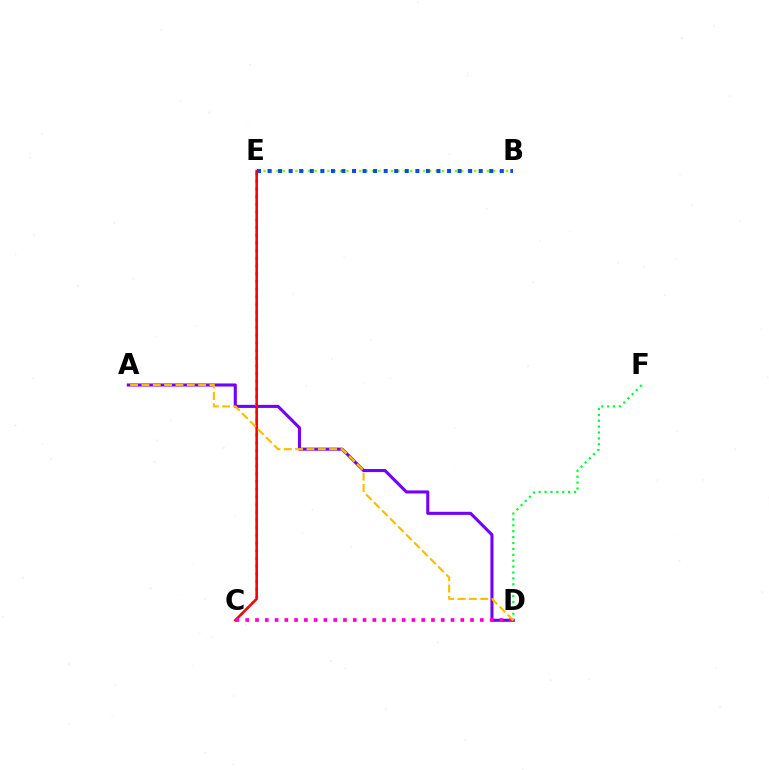{('A', 'D'): [{'color': '#7200ff', 'line_style': 'solid', 'thickness': 2.21}, {'color': '#ffbd00', 'line_style': 'dashed', 'thickness': 1.54}], ('C', 'E'): [{'color': '#00fff6', 'line_style': 'dotted', 'thickness': 2.09}, {'color': '#ff0000', 'line_style': 'solid', 'thickness': 1.86}], ('B', 'E'): [{'color': '#84ff00', 'line_style': 'dotted', 'thickness': 1.73}, {'color': '#004bff', 'line_style': 'dotted', 'thickness': 2.87}], ('D', 'F'): [{'color': '#00ff39', 'line_style': 'dotted', 'thickness': 1.6}], ('C', 'D'): [{'color': '#ff00cf', 'line_style': 'dotted', 'thickness': 2.66}]}